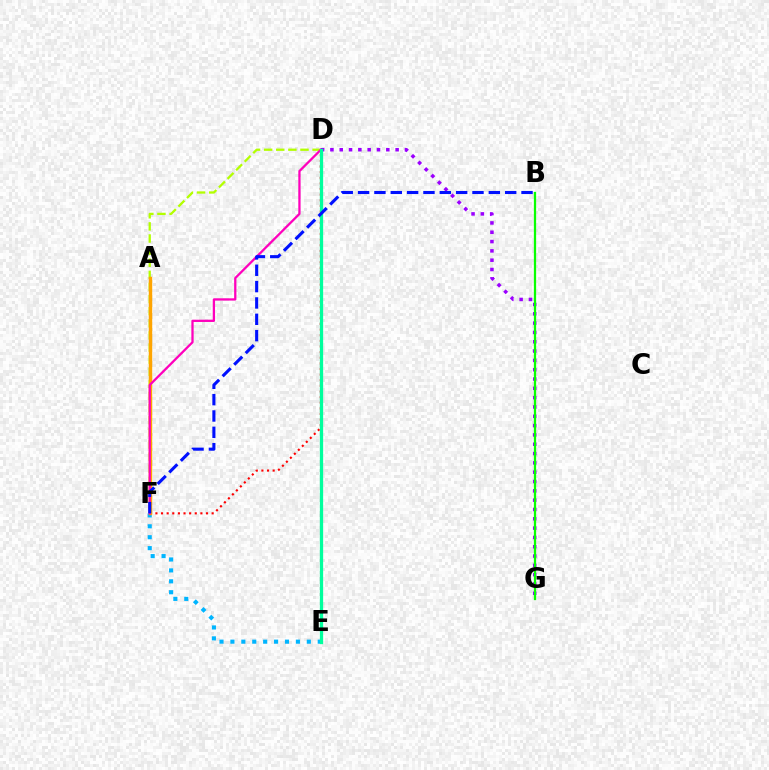{('D', 'F'): [{'color': '#b3ff00', 'line_style': 'dashed', 'thickness': 1.65}, {'color': '#ff0000', 'line_style': 'dotted', 'thickness': 1.53}, {'color': '#ff00bd', 'line_style': 'solid', 'thickness': 1.64}], ('E', 'F'): [{'color': '#00b5ff', 'line_style': 'dotted', 'thickness': 2.97}], ('A', 'F'): [{'color': '#ffa500', 'line_style': 'solid', 'thickness': 2.48}], ('D', 'G'): [{'color': '#9b00ff', 'line_style': 'dotted', 'thickness': 2.53}], ('B', 'G'): [{'color': '#08ff00', 'line_style': 'solid', 'thickness': 1.62}], ('D', 'E'): [{'color': '#00ff9d', 'line_style': 'solid', 'thickness': 2.36}], ('B', 'F'): [{'color': '#0010ff', 'line_style': 'dashed', 'thickness': 2.22}]}